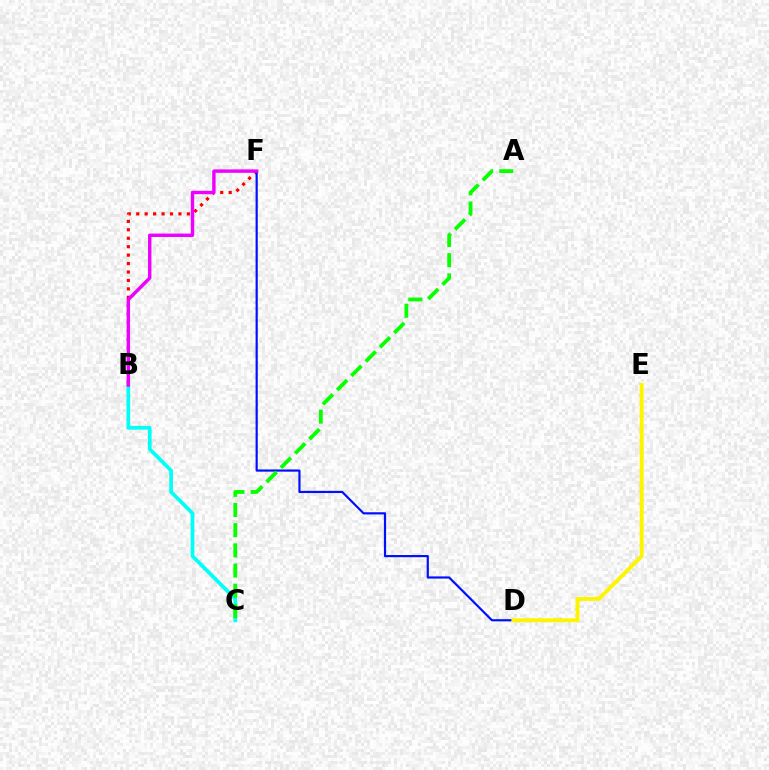{('B', 'F'): [{'color': '#ff0000', 'line_style': 'dotted', 'thickness': 2.29}, {'color': '#ee00ff', 'line_style': 'solid', 'thickness': 2.46}], ('D', 'F'): [{'color': '#0010ff', 'line_style': 'solid', 'thickness': 1.58}], ('B', 'C'): [{'color': '#00fff6', 'line_style': 'solid', 'thickness': 2.68}], ('D', 'E'): [{'color': '#fcf500', 'line_style': 'solid', 'thickness': 2.82}], ('A', 'C'): [{'color': '#08ff00', 'line_style': 'dashed', 'thickness': 2.74}]}